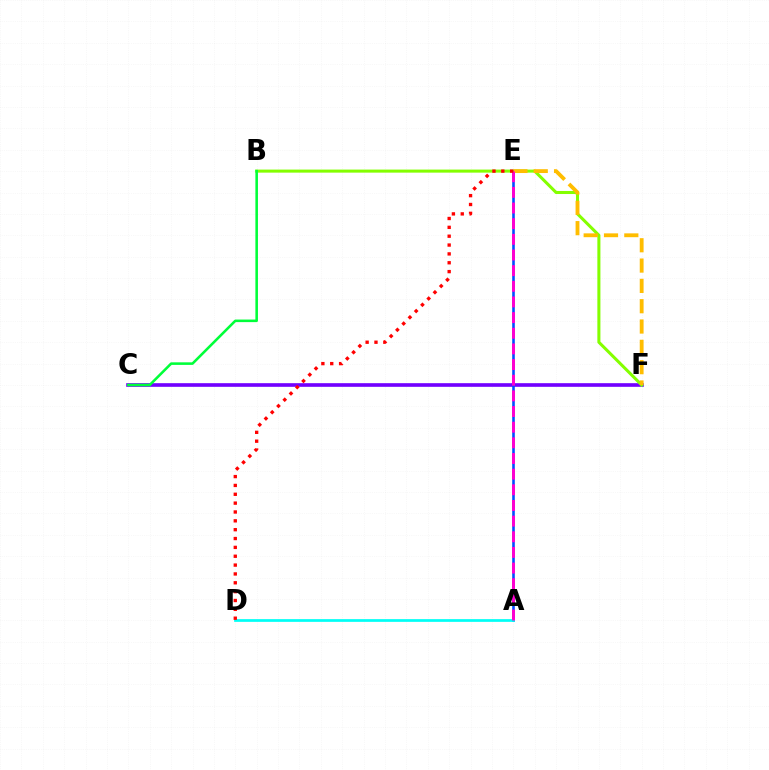{('C', 'F'): [{'color': '#7200ff', 'line_style': 'solid', 'thickness': 2.62}], ('B', 'F'): [{'color': '#84ff00', 'line_style': 'solid', 'thickness': 2.19}], ('A', 'E'): [{'color': '#004bff', 'line_style': 'solid', 'thickness': 1.86}, {'color': '#ff00cf', 'line_style': 'dashed', 'thickness': 2.13}], ('E', 'F'): [{'color': '#ffbd00', 'line_style': 'dashed', 'thickness': 2.76}], ('A', 'D'): [{'color': '#00fff6', 'line_style': 'solid', 'thickness': 1.96}], ('B', 'C'): [{'color': '#00ff39', 'line_style': 'solid', 'thickness': 1.85}], ('D', 'E'): [{'color': '#ff0000', 'line_style': 'dotted', 'thickness': 2.4}]}